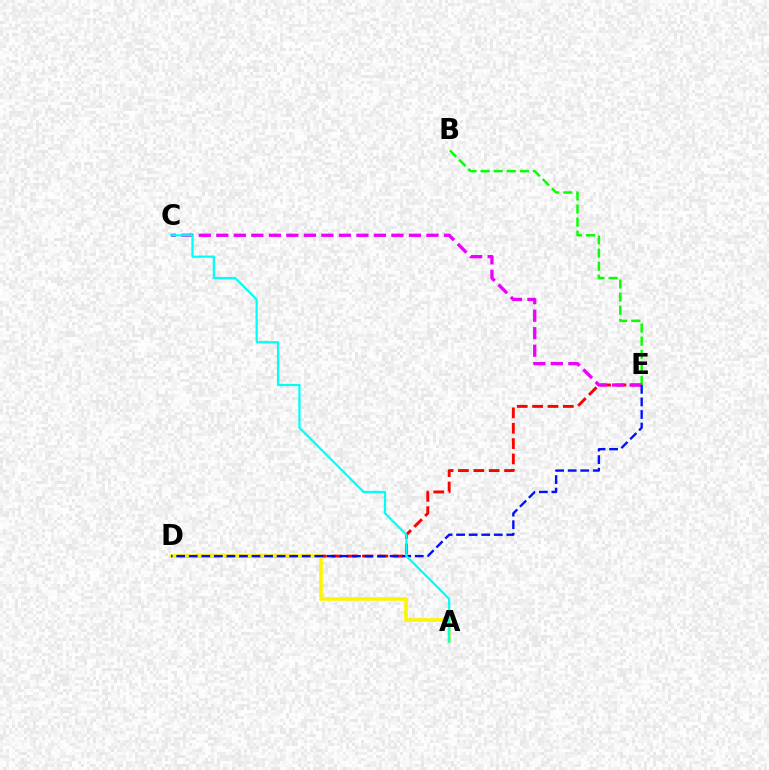{('D', 'E'): [{'color': '#ff0000', 'line_style': 'dashed', 'thickness': 2.09}, {'color': '#0010ff', 'line_style': 'dashed', 'thickness': 1.71}], ('B', 'E'): [{'color': '#08ff00', 'line_style': 'dashed', 'thickness': 1.78}], ('A', 'D'): [{'color': '#fcf500', 'line_style': 'solid', 'thickness': 2.58}], ('C', 'E'): [{'color': '#ee00ff', 'line_style': 'dashed', 'thickness': 2.38}], ('A', 'C'): [{'color': '#00fff6', 'line_style': 'solid', 'thickness': 1.61}]}